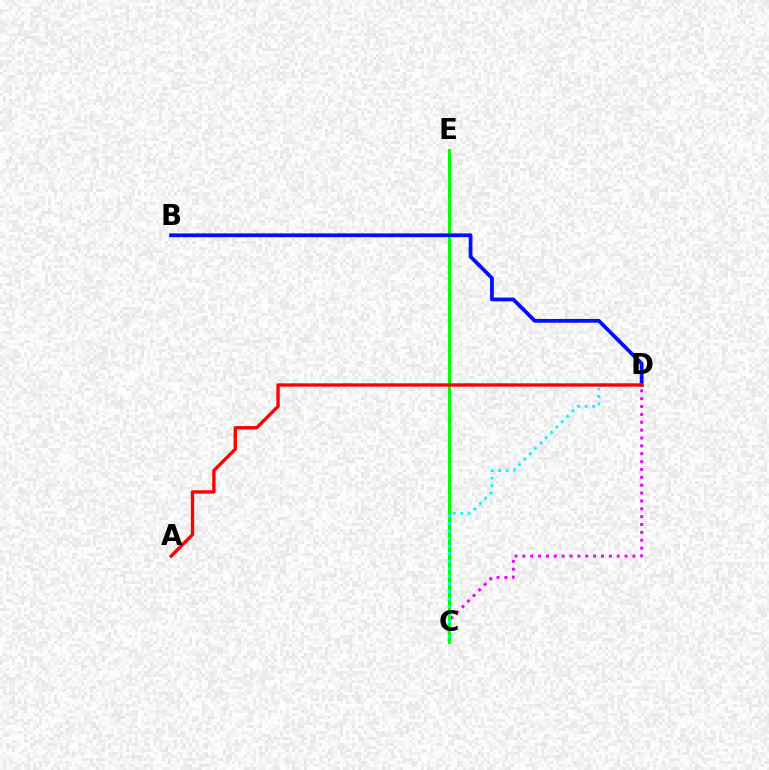{('C', 'D'): [{'color': '#ee00ff', 'line_style': 'dotted', 'thickness': 2.14}, {'color': '#00fff6', 'line_style': 'dotted', 'thickness': 2.05}], ('C', 'E'): [{'color': '#fcf500', 'line_style': 'dotted', 'thickness': 1.55}, {'color': '#08ff00', 'line_style': 'solid', 'thickness': 2.18}], ('B', 'D'): [{'color': '#0010ff', 'line_style': 'solid', 'thickness': 2.72}], ('A', 'D'): [{'color': '#ff0000', 'line_style': 'solid', 'thickness': 2.42}]}